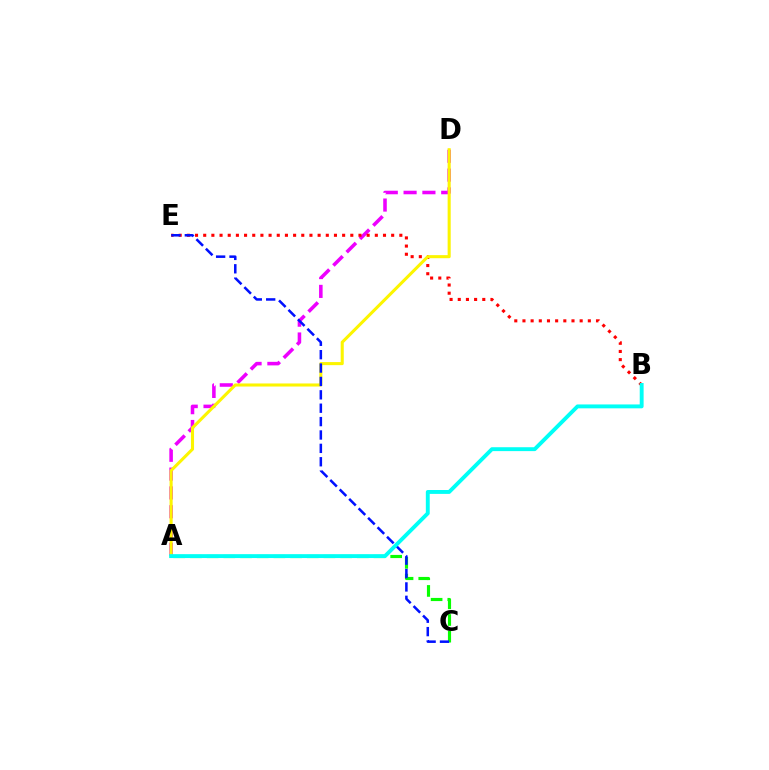{('A', 'C'): [{'color': '#08ff00', 'line_style': 'dashed', 'thickness': 2.27}], ('A', 'D'): [{'color': '#ee00ff', 'line_style': 'dashed', 'thickness': 2.56}, {'color': '#fcf500', 'line_style': 'solid', 'thickness': 2.21}], ('B', 'E'): [{'color': '#ff0000', 'line_style': 'dotted', 'thickness': 2.22}], ('C', 'E'): [{'color': '#0010ff', 'line_style': 'dashed', 'thickness': 1.82}], ('A', 'B'): [{'color': '#00fff6', 'line_style': 'solid', 'thickness': 2.8}]}